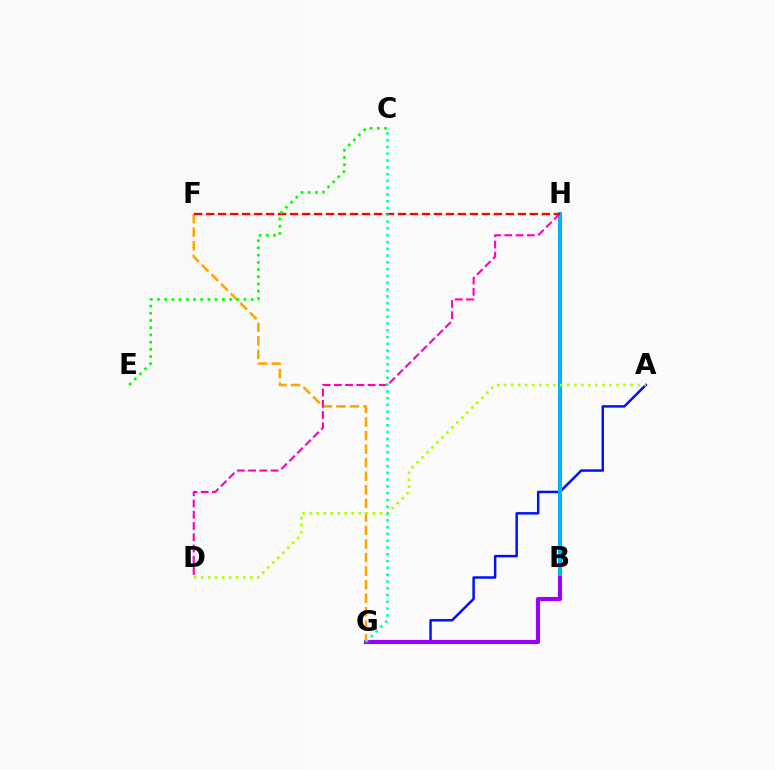{('A', 'G'): [{'color': '#0010ff', 'line_style': 'solid', 'thickness': 1.78}], ('B', 'H'): [{'color': '#00b5ff', 'line_style': 'solid', 'thickness': 2.9}], ('B', 'G'): [{'color': '#9b00ff', 'line_style': 'solid', 'thickness': 2.95}], ('F', 'G'): [{'color': '#ffa500', 'line_style': 'dashed', 'thickness': 1.84}], ('D', 'H'): [{'color': '#ff00bd', 'line_style': 'dashed', 'thickness': 1.53}], ('F', 'H'): [{'color': '#ff0000', 'line_style': 'dashed', 'thickness': 1.63}], ('C', 'E'): [{'color': '#08ff00', 'line_style': 'dotted', 'thickness': 1.96}], ('A', 'D'): [{'color': '#b3ff00', 'line_style': 'dotted', 'thickness': 1.91}], ('C', 'G'): [{'color': '#00ff9d', 'line_style': 'dotted', 'thickness': 1.84}]}